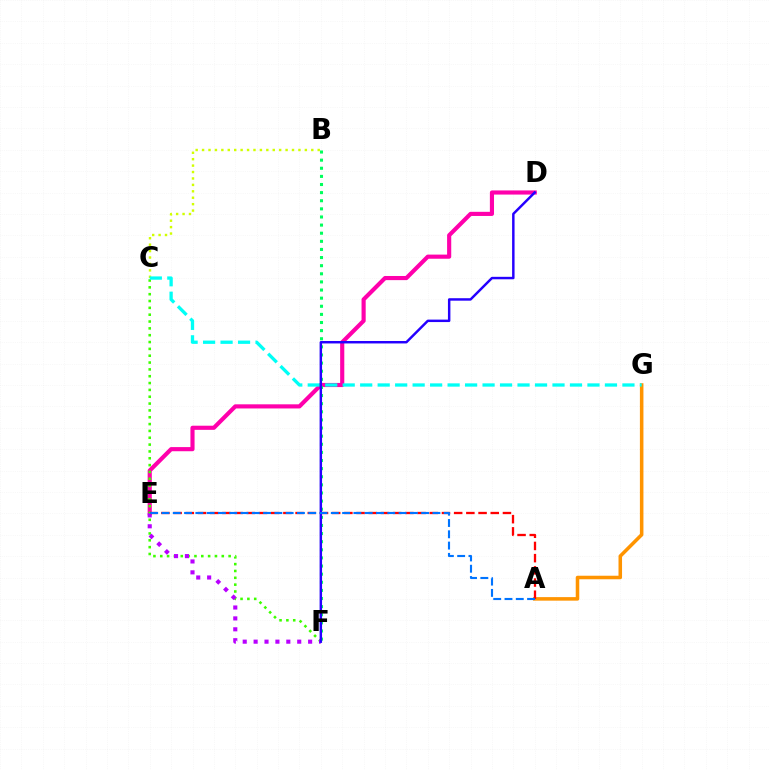{('B', 'C'): [{'color': '#d1ff00', 'line_style': 'dotted', 'thickness': 1.75}], ('A', 'G'): [{'color': '#ff9400', 'line_style': 'solid', 'thickness': 2.55}], ('D', 'E'): [{'color': '#ff00ac', 'line_style': 'solid', 'thickness': 2.98}], ('B', 'F'): [{'color': '#00ff5c', 'line_style': 'dotted', 'thickness': 2.21}], ('C', 'F'): [{'color': '#3dff00', 'line_style': 'dotted', 'thickness': 1.86}], ('E', 'F'): [{'color': '#b900ff', 'line_style': 'dotted', 'thickness': 2.96}], ('C', 'G'): [{'color': '#00fff6', 'line_style': 'dashed', 'thickness': 2.38}], ('A', 'E'): [{'color': '#ff0000', 'line_style': 'dashed', 'thickness': 1.66}, {'color': '#0074ff', 'line_style': 'dashed', 'thickness': 1.53}], ('D', 'F'): [{'color': '#2500ff', 'line_style': 'solid', 'thickness': 1.77}]}